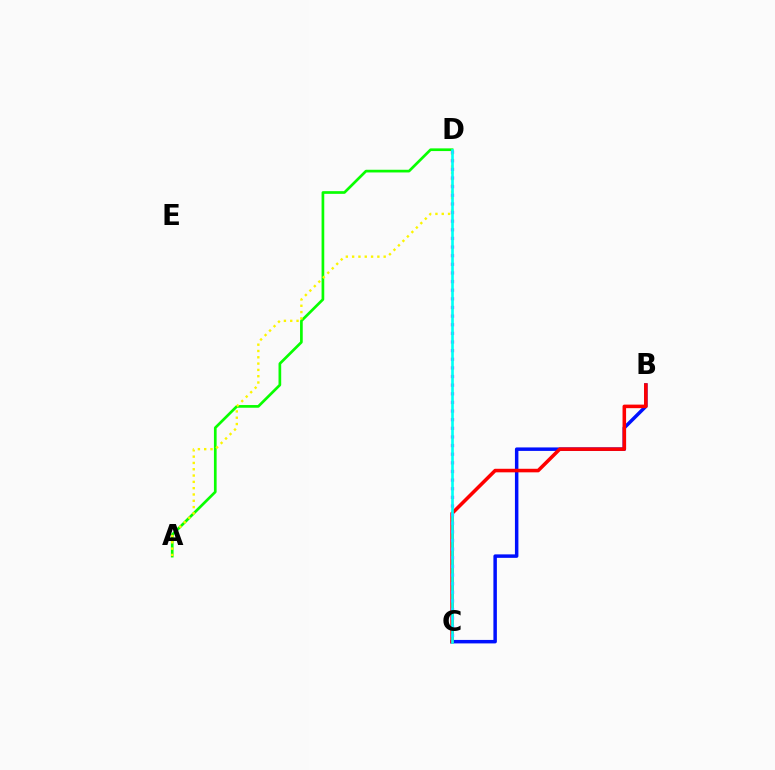{('B', 'C'): [{'color': '#0010ff', 'line_style': 'solid', 'thickness': 2.5}, {'color': '#ff0000', 'line_style': 'solid', 'thickness': 2.56}], ('A', 'D'): [{'color': '#08ff00', 'line_style': 'solid', 'thickness': 1.94}, {'color': '#fcf500', 'line_style': 'dotted', 'thickness': 1.71}], ('C', 'D'): [{'color': '#ee00ff', 'line_style': 'dotted', 'thickness': 2.34}, {'color': '#00fff6', 'line_style': 'solid', 'thickness': 1.9}]}